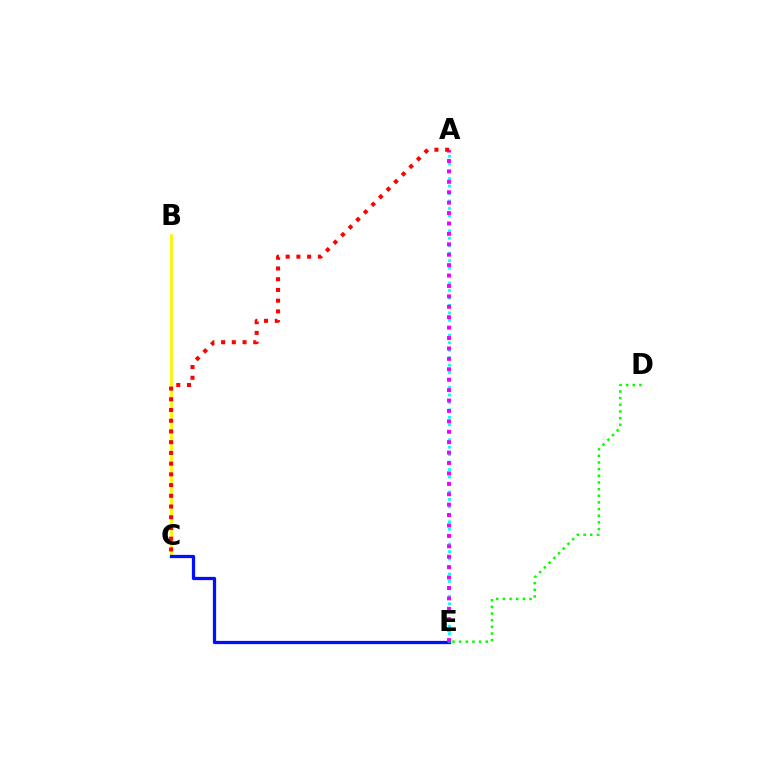{('B', 'C'): [{'color': '#fcf500', 'line_style': 'solid', 'thickness': 1.99}], ('C', 'E'): [{'color': '#0010ff', 'line_style': 'solid', 'thickness': 2.33}], ('A', 'E'): [{'color': '#00fff6', 'line_style': 'dotted', 'thickness': 2.03}, {'color': '#ee00ff', 'line_style': 'dotted', 'thickness': 2.83}], ('D', 'E'): [{'color': '#08ff00', 'line_style': 'dotted', 'thickness': 1.81}], ('A', 'C'): [{'color': '#ff0000', 'line_style': 'dotted', 'thickness': 2.91}]}